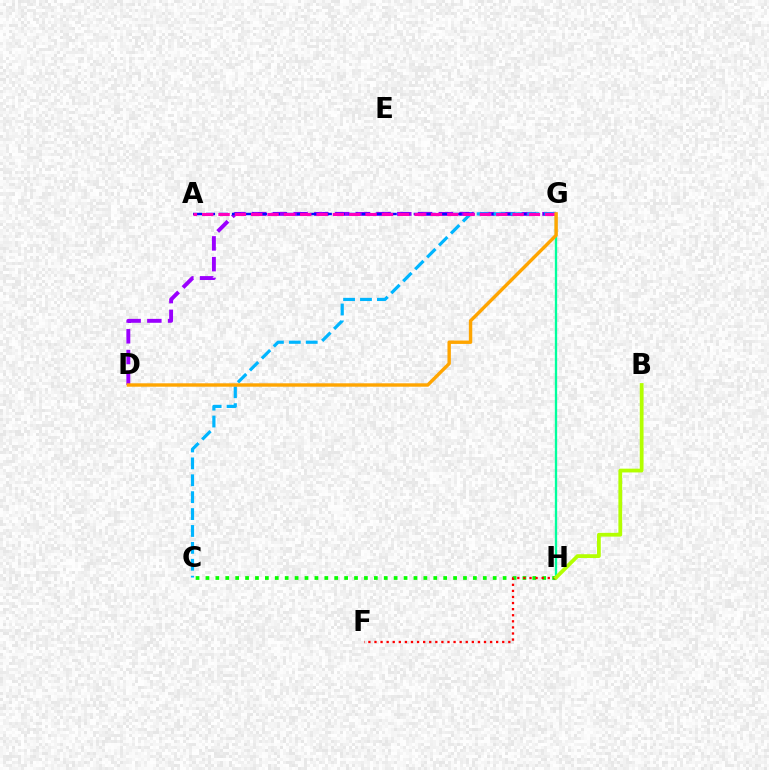{('G', 'H'): [{'color': '#00ff9d', 'line_style': 'solid', 'thickness': 1.67}], ('D', 'G'): [{'color': '#9b00ff', 'line_style': 'dashed', 'thickness': 2.82}, {'color': '#ffa500', 'line_style': 'solid', 'thickness': 2.46}], ('A', 'G'): [{'color': '#0010ff', 'line_style': 'dashed', 'thickness': 1.76}, {'color': '#ff00bd', 'line_style': 'dashed', 'thickness': 2.22}], ('C', 'H'): [{'color': '#08ff00', 'line_style': 'dotted', 'thickness': 2.69}], ('F', 'H'): [{'color': '#ff0000', 'line_style': 'dotted', 'thickness': 1.65}], ('C', 'G'): [{'color': '#00b5ff', 'line_style': 'dashed', 'thickness': 2.3}], ('B', 'H'): [{'color': '#b3ff00', 'line_style': 'solid', 'thickness': 2.71}]}